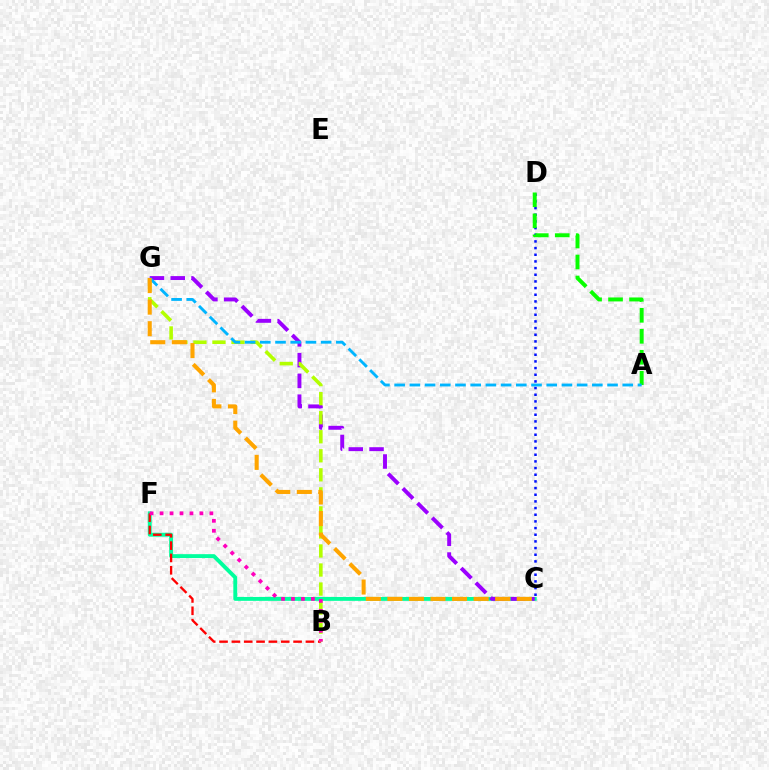{('C', 'F'): [{'color': '#00ff9d', 'line_style': 'solid', 'thickness': 2.81}], ('C', 'G'): [{'color': '#9b00ff', 'line_style': 'dashed', 'thickness': 2.82}, {'color': '#ffa500', 'line_style': 'dashed', 'thickness': 2.93}], ('B', 'F'): [{'color': '#ff0000', 'line_style': 'dashed', 'thickness': 1.68}, {'color': '#ff00bd', 'line_style': 'dotted', 'thickness': 2.71}], ('B', 'G'): [{'color': '#b3ff00', 'line_style': 'dashed', 'thickness': 2.59}], ('C', 'D'): [{'color': '#0010ff', 'line_style': 'dotted', 'thickness': 1.81}], ('A', 'D'): [{'color': '#08ff00', 'line_style': 'dashed', 'thickness': 2.85}], ('A', 'G'): [{'color': '#00b5ff', 'line_style': 'dashed', 'thickness': 2.07}]}